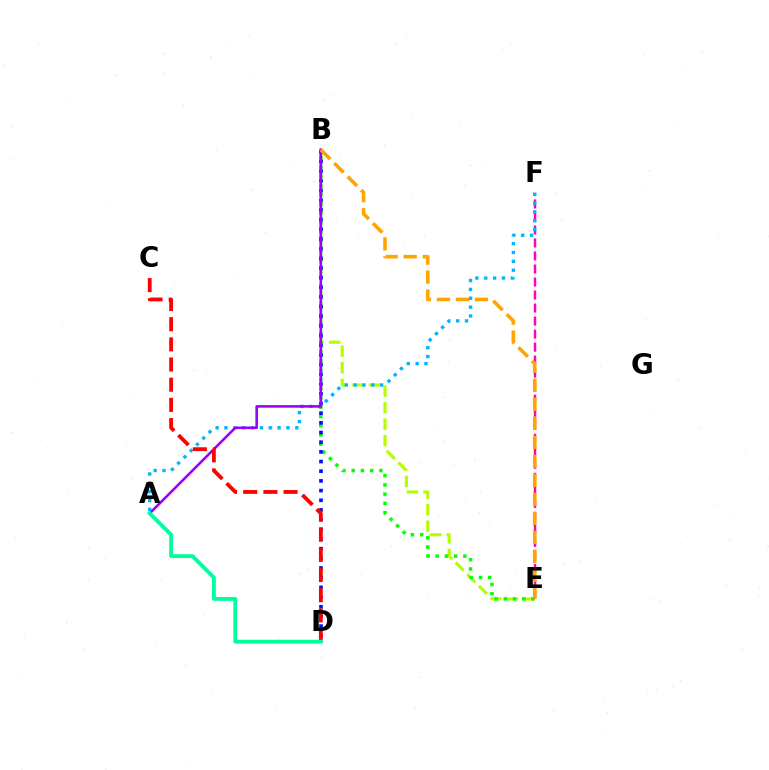{('B', 'E'): [{'color': '#b3ff00', 'line_style': 'dashed', 'thickness': 2.25}, {'color': '#08ff00', 'line_style': 'dotted', 'thickness': 2.51}, {'color': '#ffa500', 'line_style': 'dashed', 'thickness': 2.58}], ('B', 'D'): [{'color': '#0010ff', 'line_style': 'dotted', 'thickness': 2.63}], ('E', 'F'): [{'color': '#ff00bd', 'line_style': 'dashed', 'thickness': 1.77}], ('A', 'F'): [{'color': '#00b5ff', 'line_style': 'dotted', 'thickness': 2.41}], ('A', 'B'): [{'color': '#9b00ff', 'line_style': 'solid', 'thickness': 1.87}], ('C', 'D'): [{'color': '#ff0000', 'line_style': 'dashed', 'thickness': 2.74}], ('A', 'D'): [{'color': '#00ff9d', 'line_style': 'solid', 'thickness': 2.76}]}